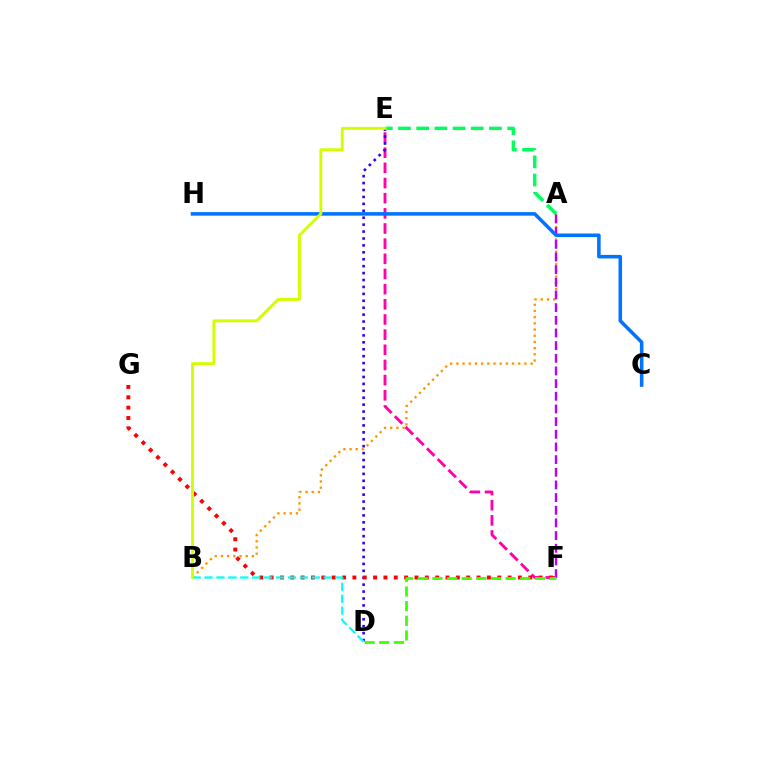{('E', 'F'): [{'color': '#ff00ac', 'line_style': 'dashed', 'thickness': 2.06}], ('D', 'E'): [{'color': '#2500ff', 'line_style': 'dotted', 'thickness': 1.88}], ('F', 'G'): [{'color': '#ff0000', 'line_style': 'dotted', 'thickness': 2.81}], ('A', 'E'): [{'color': '#00ff5c', 'line_style': 'dashed', 'thickness': 2.47}], ('A', 'B'): [{'color': '#ff9400', 'line_style': 'dotted', 'thickness': 1.68}], ('B', 'D'): [{'color': '#00fff6', 'line_style': 'dashed', 'thickness': 1.62}], ('A', 'F'): [{'color': '#b900ff', 'line_style': 'dashed', 'thickness': 1.72}], ('D', 'F'): [{'color': '#3dff00', 'line_style': 'dashed', 'thickness': 1.99}], ('C', 'H'): [{'color': '#0074ff', 'line_style': 'solid', 'thickness': 2.55}], ('B', 'E'): [{'color': '#d1ff00', 'line_style': 'solid', 'thickness': 2.09}]}